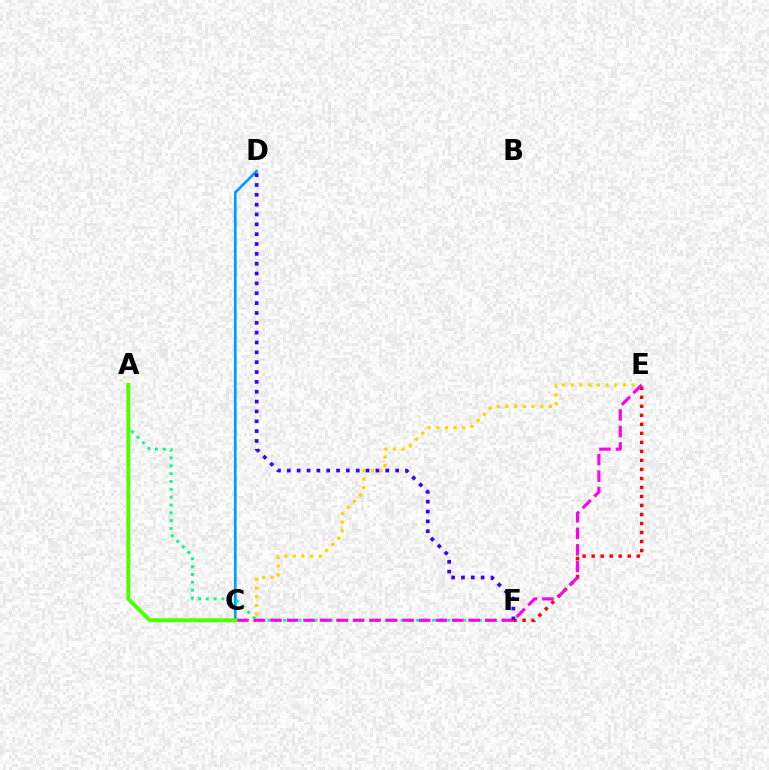{('C', 'D'): [{'color': '#009eff', 'line_style': 'solid', 'thickness': 1.99}], ('C', 'E'): [{'color': '#ffd500', 'line_style': 'dotted', 'thickness': 2.36}, {'color': '#ff00ed', 'line_style': 'dashed', 'thickness': 2.24}], ('E', 'F'): [{'color': '#ff0000', 'line_style': 'dotted', 'thickness': 2.45}], ('A', 'F'): [{'color': '#00ff86', 'line_style': 'dotted', 'thickness': 2.13}], ('D', 'F'): [{'color': '#3700ff', 'line_style': 'dotted', 'thickness': 2.68}], ('A', 'C'): [{'color': '#4fff00', 'line_style': 'solid', 'thickness': 2.87}]}